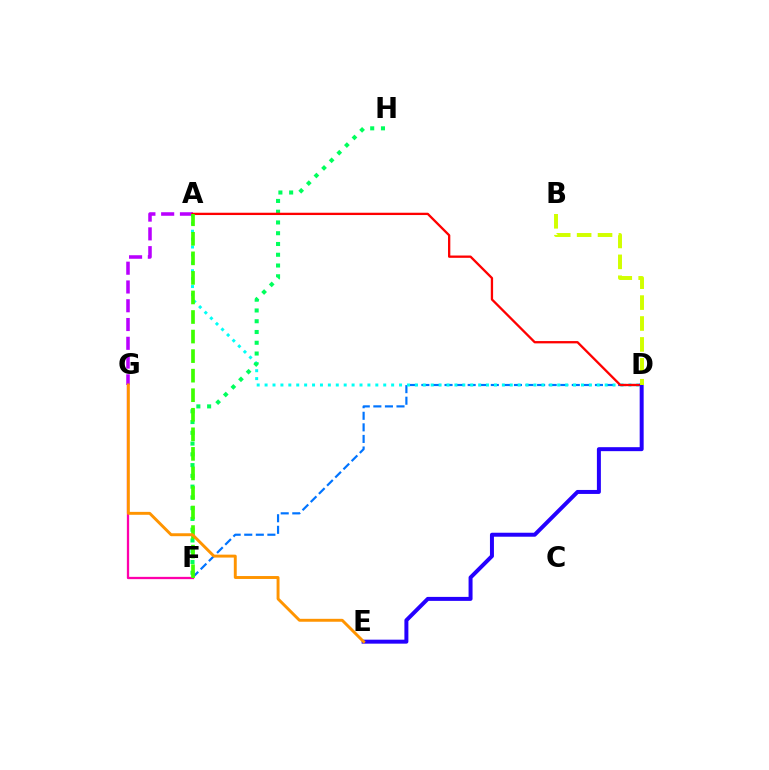{('D', 'F'): [{'color': '#0074ff', 'line_style': 'dashed', 'thickness': 1.57}], ('A', 'D'): [{'color': '#00fff6', 'line_style': 'dotted', 'thickness': 2.15}, {'color': '#ff0000', 'line_style': 'solid', 'thickness': 1.66}], ('A', 'G'): [{'color': '#b900ff', 'line_style': 'dashed', 'thickness': 2.55}], ('F', 'G'): [{'color': '#ff00ac', 'line_style': 'solid', 'thickness': 1.64}], ('F', 'H'): [{'color': '#00ff5c', 'line_style': 'dotted', 'thickness': 2.92}], ('D', 'E'): [{'color': '#2500ff', 'line_style': 'solid', 'thickness': 2.86}], ('A', 'F'): [{'color': '#3dff00', 'line_style': 'dashed', 'thickness': 2.66}], ('E', 'G'): [{'color': '#ff9400', 'line_style': 'solid', 'thickness': 2.11}], ('B', 'D'): [{'color': '#d1ff00', 'line_style': 'dashed', 'thickness': 2.84}]}